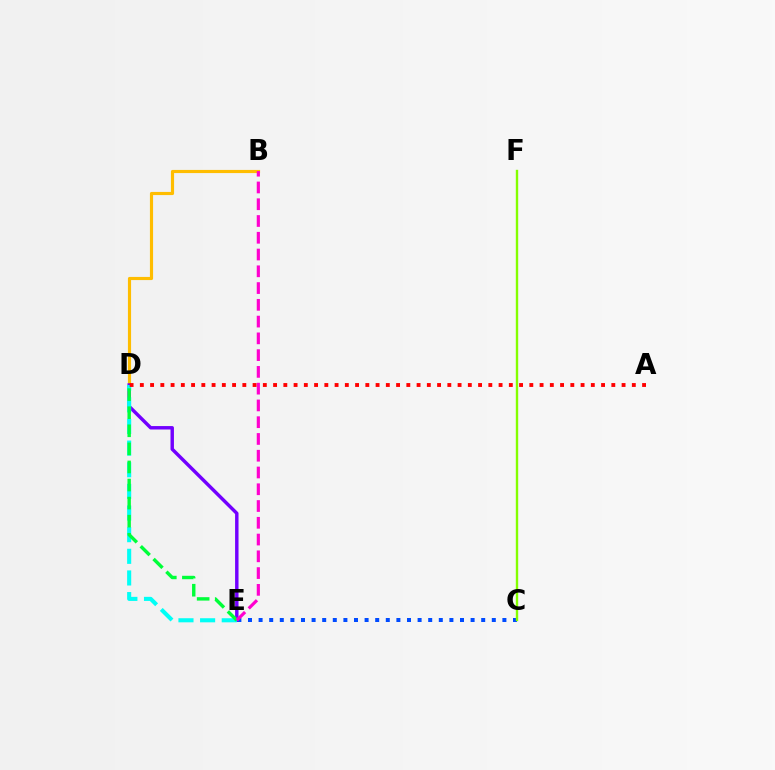{('B', 'D'): [{'color': '#ffbd00', 'line_style': 'solid', 'thickness': 2.26}], ('D', 'E'): [{'color': '#7200ff', 'line_style': 'solid', 'thickness': 2.47}, {'color': '#00fff6', 'line_style': 'dashed', 'thickness': 2.94}, {'color': '#00ff39', 'line_style': 'dashed', 'thickness': 2.46}], ('C', 'E'): [{'color': '#004bff', 'line_style': 'dotted', 'thickness': 2.88}], ('B', 'E'): [{'color': '#ff00cf', 'line_style': 'dashed', 'thickness': 2.28}], ('A', 'D'): [{'color': '#ff0000', 'line_style': 'dotted', 'thickness': 2.78}], ('C', 'F'): [{'color': '#84ff00', 'line_style': 'solid', 'thickness': 1.72}]}